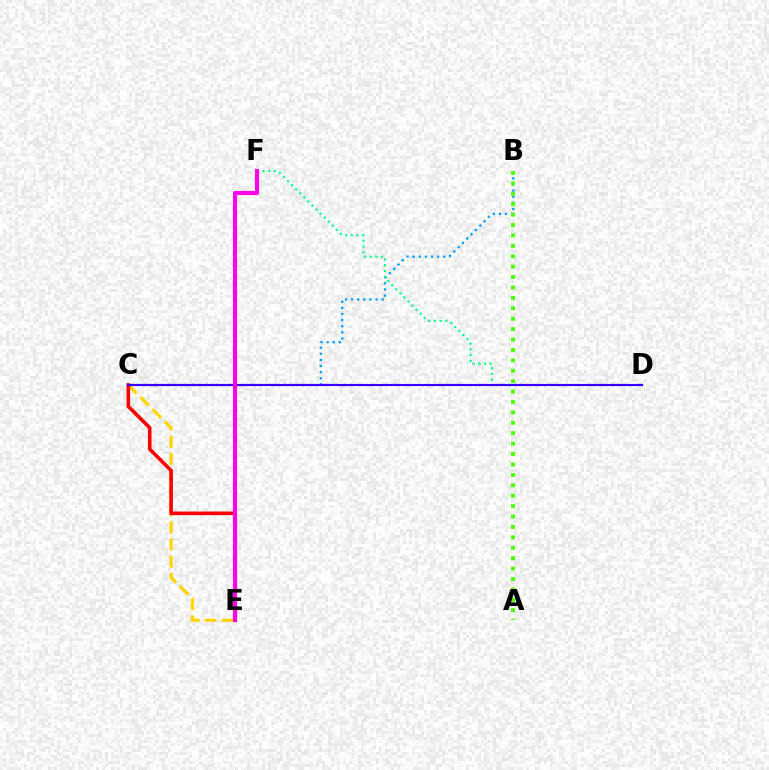{('C', 'E'): [{'color': '#ffd500', 'line_style': 'dashed', 'thickness': 2.33}, {'color': '#ff0000', 'line_style': 'solid', 'thickness': 2.59}], ('B', 'C'): [{'color': '#009eff', 'line_style': 'dotted', 'thickness': 1.66}], ('D', 'F'): [{'color': '#00ff86', 'line_style': 'dotted', 'thickness': 1.56}], ('A', 'B'): [{'color': '#4fff00', 'line_style': 'dotted', 'thickness': 2.83}], ('C', 'D'): [{'color': '#3700ff', 'line_style': 'solid', 'thickness': 1.55}], ('E', 'F'): [{'color': '#ff00ed', 'line_style': 'solid', 'thickness': 2.94}]}